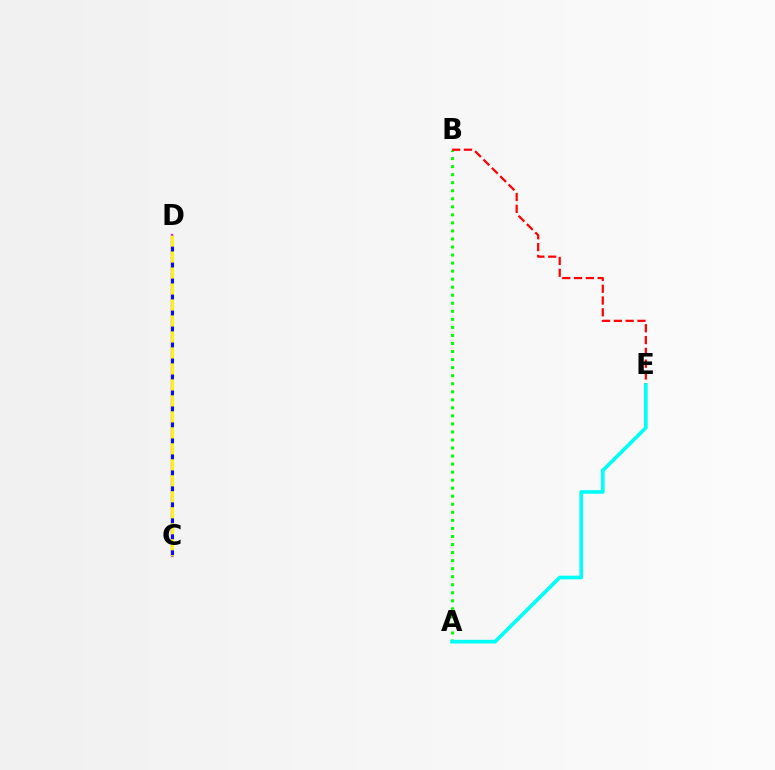{('A', 'B'): [{'color': '#08ff00', 'line_style': 'dotted', 'thickness': 2.18}], ('C', 'D'): [{'color': '#ee00ff', 'line_style': 'solid', 'thickness': 1.66}, {'color': '#0010ff', 'line_style': 'dashed', 'thickness': 2.18}, {'color': '#fcf500', 'line_style': 'dashed', 'thickness': 2.17}], ('B', 'E'): [{'color': '#ff0000', 'line_style': 'dashed', 'thickness': 1.6}], ('A', 'E'): [{'color': '#00fff6', 'line_style': 'solid', 'thickness': 2.65}]}